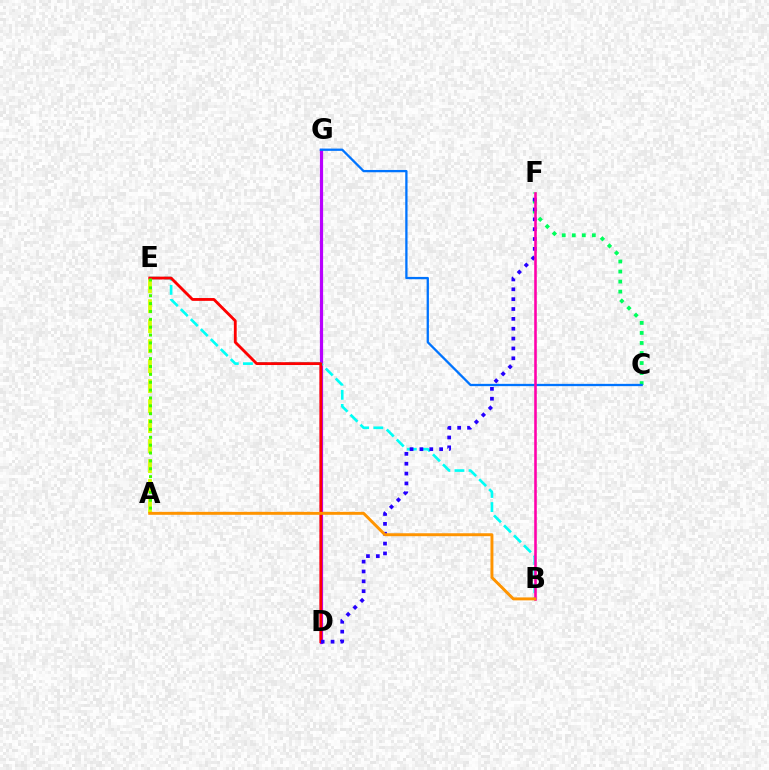{('D', 'G'): [{'color': '#b900ff', 'line_style': 'solid', 'thickness': 2.31}], ('C', 'F'): [{'color': '#00ff5c', 'line_style': 'dotted', 'thickness': 2.73}], ('A', 'E'): [{'color': '#d1ff00', 'line_style': 'dashed', 'thickness': 2.71}, {'color': '#3dff00', 'line_style': 'dotted', 'thickness': 2.14}], ('C', 'G'): [{'color': '#0074ff', 'line_style': 'solid', 'thickness': 1.65}], ('B', 'E'): [{'color': '#00fff6', 'line_style': 'dashed', 'thickness': 1.92}], ('D', 'E'): [{'color': '#ff0000', 'line_style': 'solid', 'thickness': 2.04}], ('D', 'F'): [{'color': '#2500ff', 'line_style': 'dotted', 'thickness': 2.68}], ('B', 'F'): [{'color': '#ff00ac', 'line_style': 'solid', 'thickness': 1.86}], ('A', 'B'): [{'color': '#ff9400', 'line_style': 'solid', 'thickness': 2.12}]}